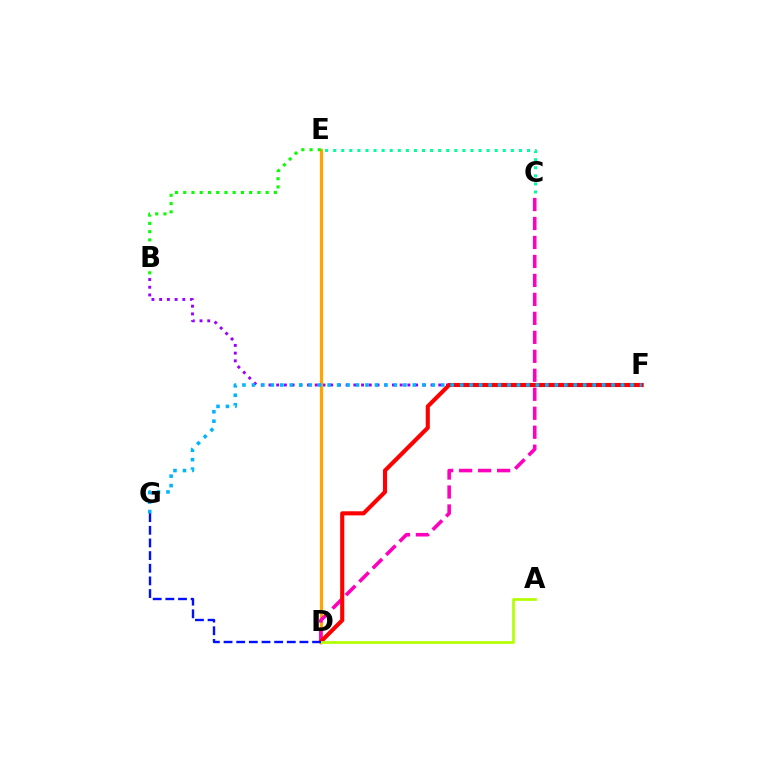{('B', 'F'): [{'color': '#9b00ff', 'line_style': 'dotted', 'thickness': 2.1}], ('D', 'E'): [{'color': '#ffa500', 'line_style': 'solid', 'thickness': 2.31}], ('C', 'D'): [{'color': '#ff00bd', 'line_style': 'dashed', 'thickness': 2.58}], ('D', 'F'): [{'color': '#ff0000', 'line_style': 'solid', 'thickness': 2.95}], ('F', 'G'): [{'color': '#00b5ff', 'line_style': 'dotted', 'thickness': 2.57}], ('A', 'D'): [{'color': '#b3ff00', 'line_style': 'solid', 'thickness': 1.95}], ('B', 'E'): [{'color': '#08ff00', 'line_style': 'dotted', 'thickness': 2.24}], ('D', 'G'): [{'color': '#0010ff', 'line_style': 'dashed', 'thickness': 1.72}], ('C', 'E'): [{'color': '#00ff9d', 'line_style': 'dotted', 'thickness': 2.19}]}